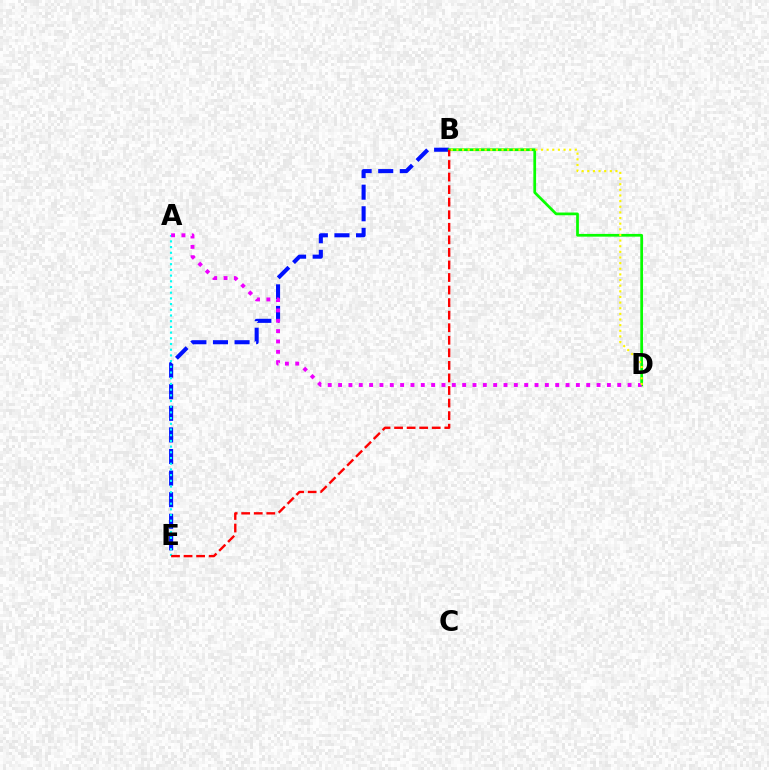{('B', 'E'): [{'color': '#0010ff', 'line_style': 'dashed', 'thickness': 2.93}, {'color': '#ff0000', 'line_style': 'dashed', 'thickness': 1.71}], ('A', 'E'): [{'color': '#00fff6', 'line_style': 'dotted', 'thickness': 1.55}], ('B', 'D'): [{'color': '#08ff00', 'line_style': 'solid', 'thickness': 1.97}, {'color': '#fcf500', 'line_style': 'dotted', 'thickness': 1.53}], ('A', 'D'): [{'color': '#ee00ff', 'line_style': 'dotted', 'thickness': 2.81}]}